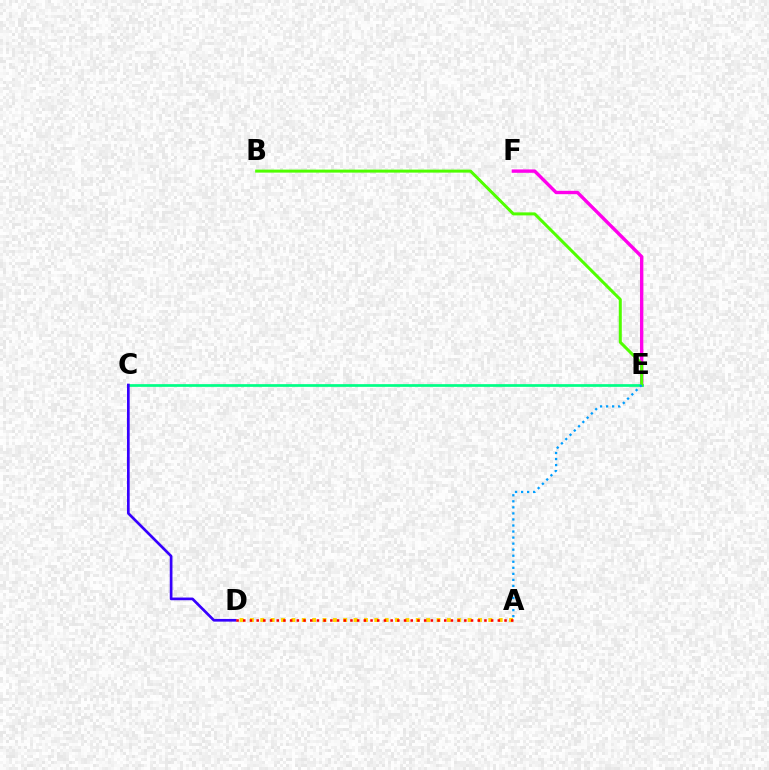{('E', 'F'): [{'color': '#ff00ed', 'line_style': 'solid', 'thickness': 2.43}], ('C', 'E'): [{'color': '#00ff86', 'line_style': 'solid', 'thickness': 1.95}], ('B', 'E'): [{'color': '#4fff00', 'line_style': 'solid', 'thickness': 2.17}], ('A', 'D'): [{'color': '#ffd500', 'line_style': 'dotted', 'thickness': 2.82}, {'color': '#ff0000', 'line_style': 'dotted', 'thickness': 1.82}], ('C', 'D'): [{'color': '#3700ff', 'line_style': 'solid', 'thickness': 1.94}], ('A', 'E'): [{'color': '#009eff', 'line_style': 'dotted', 'thickness': 1.64}]}